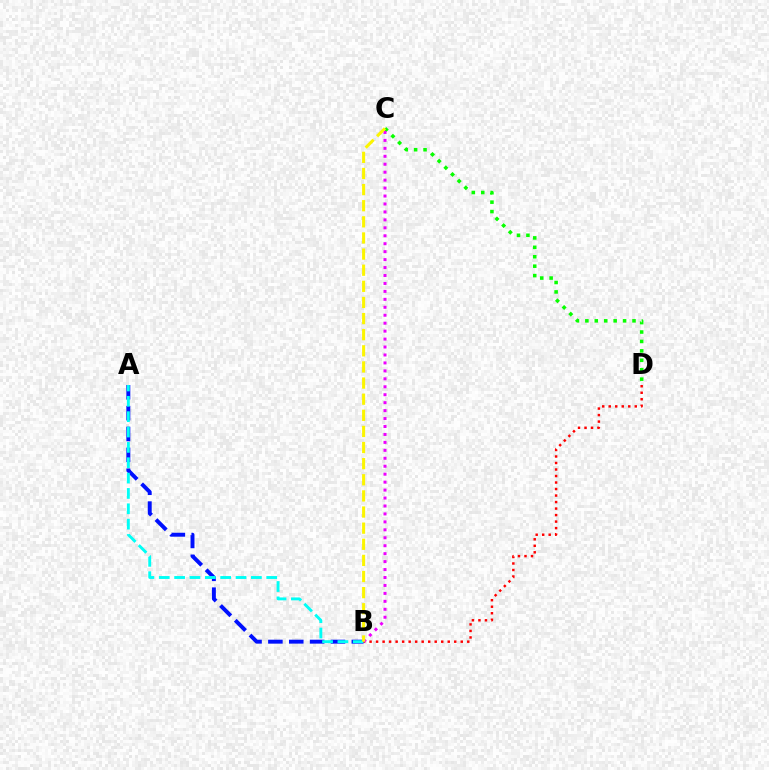{('C', 'D'): [{'color': '#08ff00', 'line_style': 'dotted', 'thickness': 2.56}], ('A', 'B'): [{'color': '#0010ff', 'line_style': 'dashed', 'thickness': 2.83}, {'color': '#00fff6', 'line_style': 'dashed', 'thickness': 2.09}], ('B', 'D'): [{'color': '#ff0000', 'line_style': 'dotted', 'thickness': 1.77}], ('B', 'C'): [{'color': '#ee00ff', 'line_style': 'dotted', 'thickness': 2.16}, {'color': '#fcf500', 'line_style': 'dashed', 'thickness': 2.19}]}